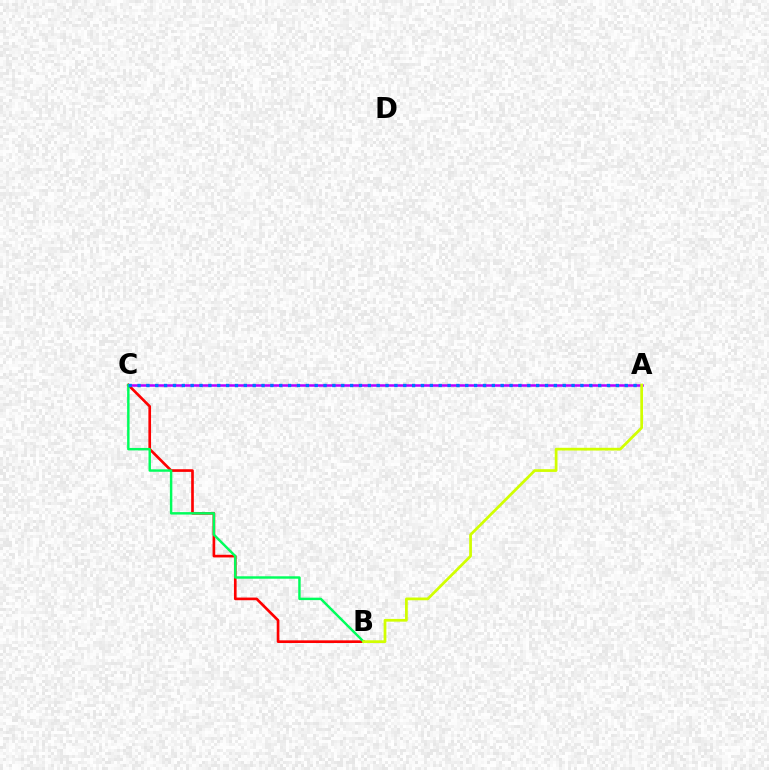{('A', 'C'): [{'color': '#b900ff', 'line_style': 'solid', 'thickness': 1.82}, {'color': '#0074ff', 'line_style': 'dotted', 'thickness': 2.41}], ('B', 'C'): [{'color': '#ff0000', 'line_style': 'solid', 'thickness': 1.92}, {'color': '#00ff5c', 'line_style': 'solid', 'thickness': 1.76}], ('A', 'B'): [{'color': '#d1ff00', 'line_style': 'solid', 'thickness': 1.97}]}